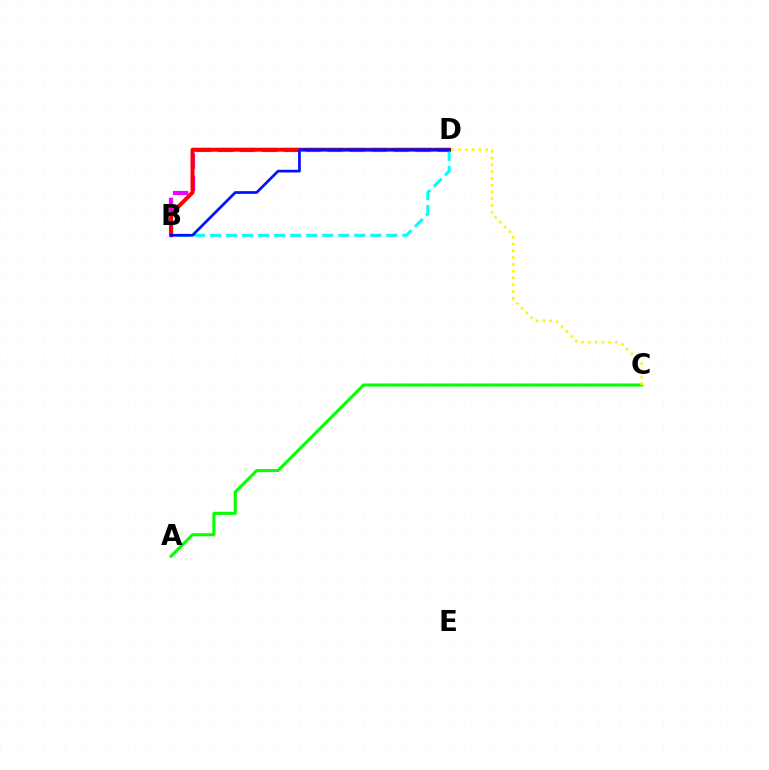{('B', 'D'): [{'color': '#ee00ff', 'line_style': 'dashed', 'thickness': 2.98}, {'color': '#00fff6', 'line_style': 'dashed', 'thickness': 2.18}, {'color': '#ff0000', 'line_style': 'solid', 'thickness': 2.84}, {'color': '#0010ff', 'line_style': 'solid', 'thickness': 1.95}], ('A', 'C'): [{'color': '#08ff00', 'line_style': 'solid', 'thickness': 2.2}], ('C', 'D'): [{'color': '#fcf500', 'line_style': 'dotted', 'thickness': 1.84}]}